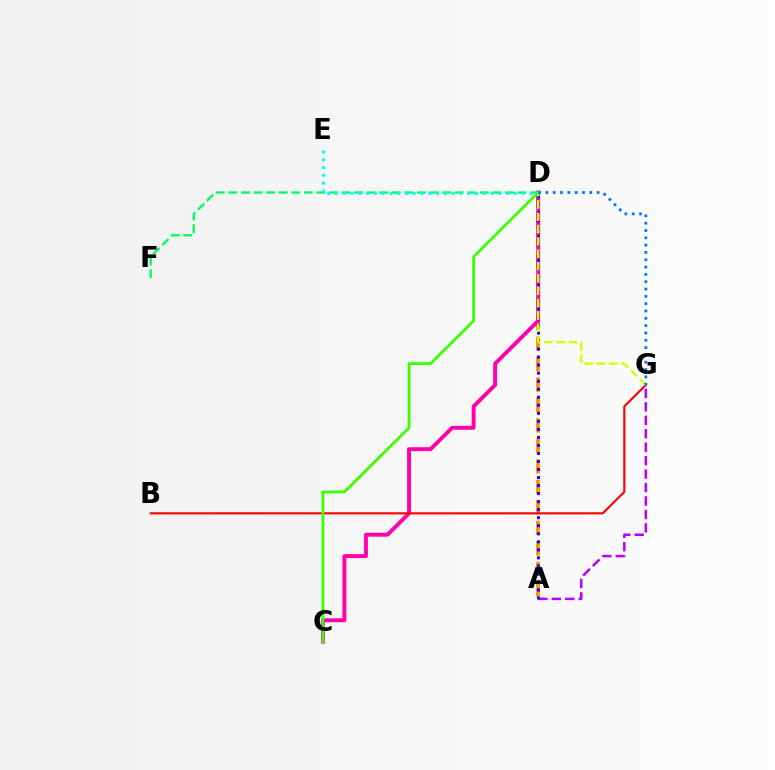{('A', 'D'): [{'color': '#ff9400', 'line_style': 'dashed', 'thickness': 2.78}, {'color': '#2500ff', 'line_style': 'dotted', 'thickness': 2.18}], ('A', 'G'): [{'color': '#b900ff', 'line_style': 'dashed', 'thickness': 1.83}], ('C', 'D'): [{'color': '#ff00ac', 'line_style': 'solid', 'thickness': 2.81}, {'color': '#3dff00', 'line_style': 'solid', 'thickness': 2.03}], ('D', 'F'): [{'color': '#00ff5c', 'line_style': 'dashed', 'thickness': 1.71}], ('B', 'G'): [{'color': '#ff0000', 'line_style': 'solid', 'thickness': 1.54}], ('D', 'G'): [{'color': '#d1ff00', 'line_style': 'dashed', 'thickness': 1.68}, {'color': '#0074ff', 'line_style': 'dotted', 'thickness': 1.99}], ('D', 'E'): [{'color': '#00fff6', 'line_style': 'dotted', 'thickness': 2.11}]}